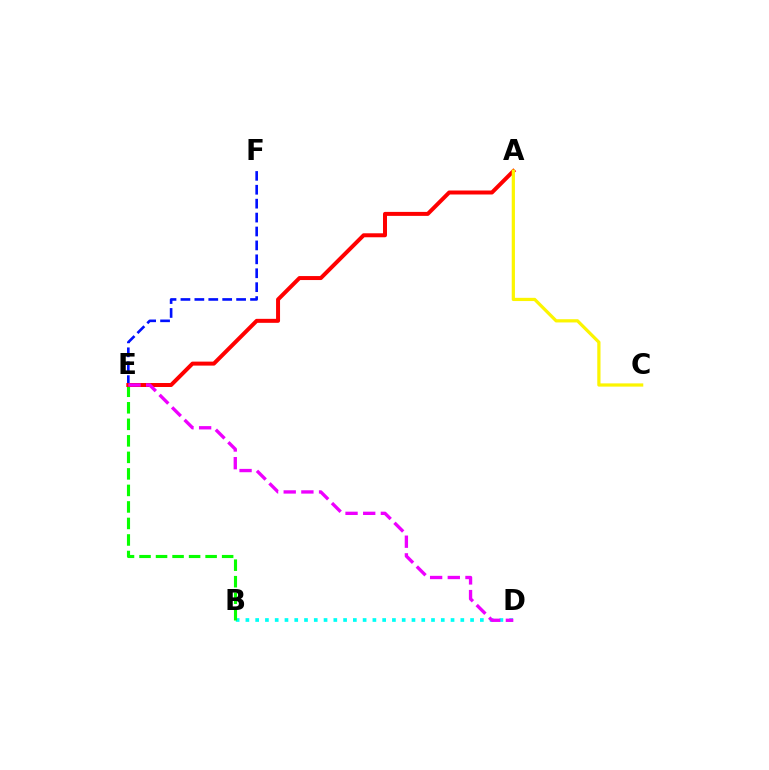{('B', 'D'): [{'color': '#00fff6', 'line_style': 'dotted', 'thickness': 2.65}], ('E', 'F'): [{'color': '#0010ff', 'line_style': 'dashed', 'thickness': 1.89}], ('B', 'E'): [{'color': '#08ff00', 'line_style': 'dashed', 'thickness': 2.24}], ('A', 'E'): [{'color': '#ff0000', 'line_style': 'solid', 'thickness': 2.87}], ('A', 'C'): [{'color': '#fcf500', 'line_style': 'solid', 'thickness': 2.32}], ('D', 'E'): [{'color': '#ee00ff', 'line_style': 'dashed', 'thickness': 2.4}]}